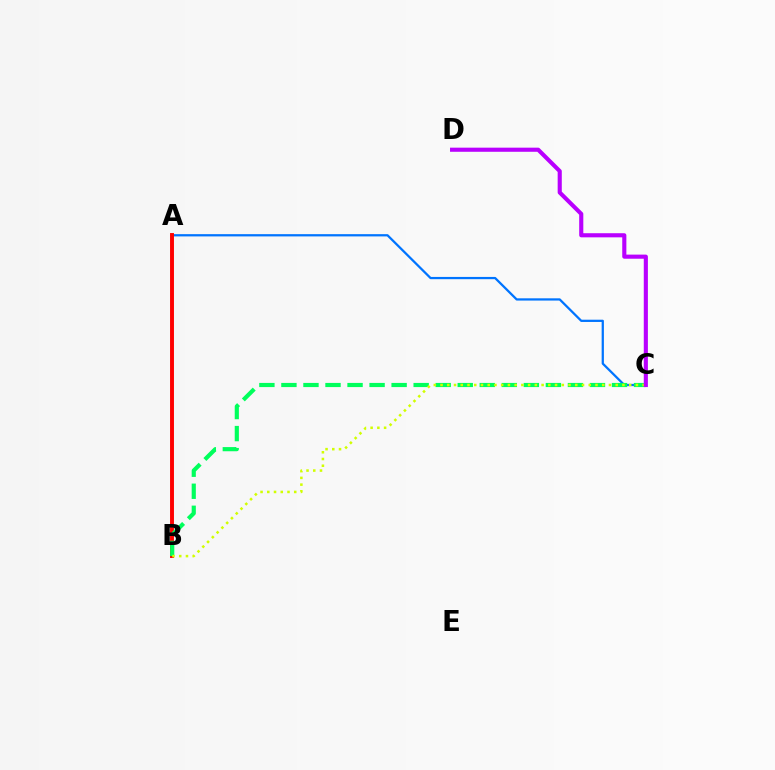{('A', 'C'): [{'color': '#0074ff', 'line_style': 'solid', 'thickness': 1.62}], ('A', 'B'): [{'color': '#ff0000', 'line_style': 'solid', 'thickness': 2.82}], ('B', 'C'): [{'color': '#00ff5c', 'line_style': 'dashed', 'thickness': 2.99}, {'color': '#d1ff00', 'line_style': 'dotted', 'thickness': 1.83}], ('C', 'D'): [{'color': '#b900ff', 'line_style': 'solid', 'thickness': 2.97}]}